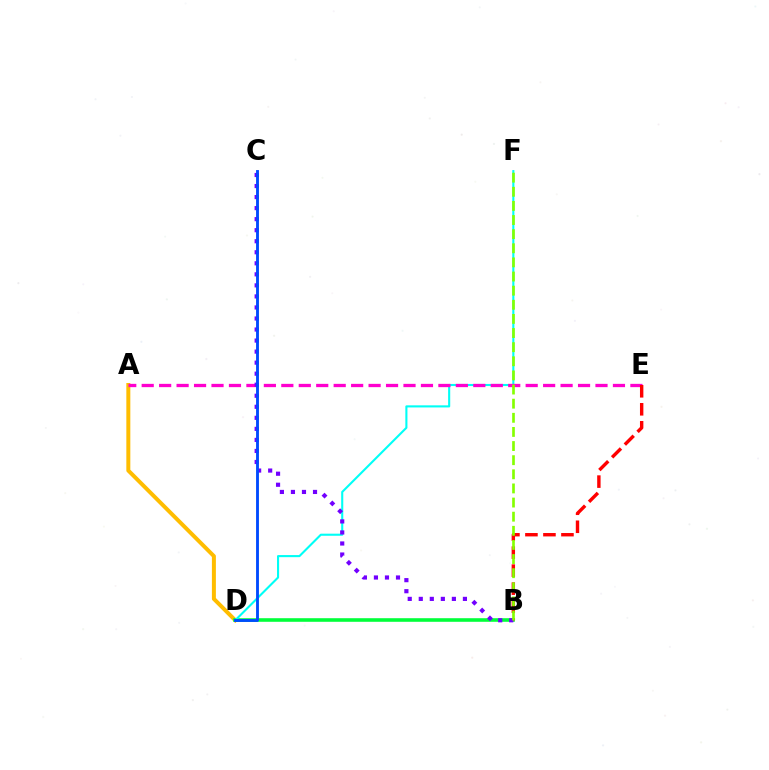{('A', 'D'): [{'color': '#ffbd00', 'line_style': 'solid', 'thickness': 2.87}], ('B', 'D'): [{'color': '#00ff39', 'line_style': 'solid', 'thickness': 2.58}], ('D', 'F'): [{'color': '#00fff6', 'line_style': 'solid', 'thickness': 1.51}], ('A', 'E'): [{'color': '#ff00cf', 'line_style': 'dashed', 'thickness': 2.37}], ('B', 'E'): [{'color': '#ff0000', 'line_style': 'dashed', 'thickness': 2.45}], ('B', 'C'): [{'color': '#7200ff', 'line_style': 'dotted', 'thickness': 3.0}], ('B', 'F'): [{'color': '#84ff00', 'line_style': 'dashed', 'thickness': 1.92}], ('C', 'D'): [{'color': '#004bff', 'line_style': 'solid', 'thickness': 2.07}]}